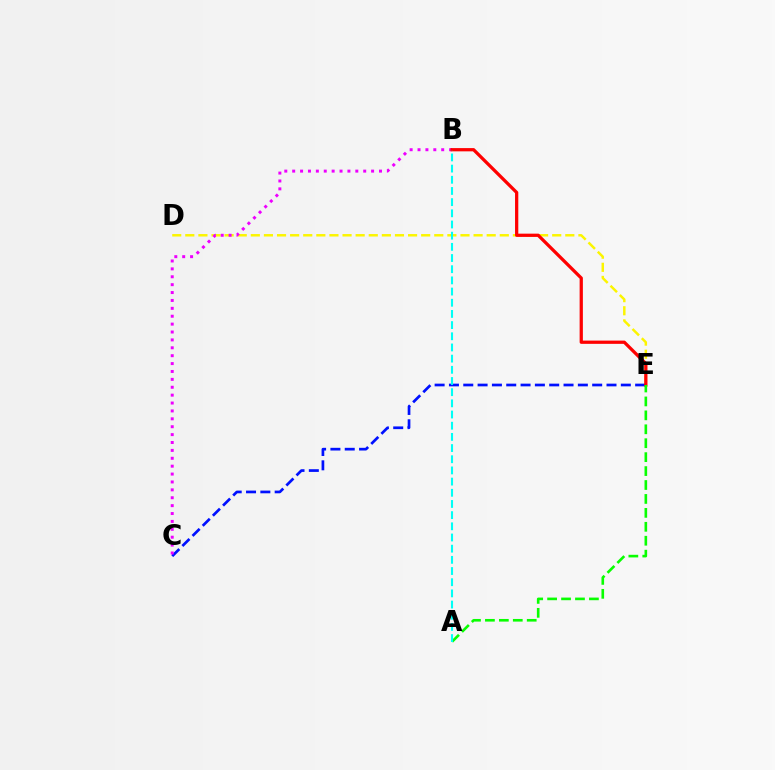{('D', 'E'): [{'color': '#fcf500', 'line_style': 'dashed', 'thickness': 1.78}], ('C', 'E'): [{'color': '#0010ff', 'line_style': 'dashed', 'thickness': 1.95}], ('B', 'C'): [{'color': '#ee00ff', 'line_style': 'dotted', 'thickness': 2.14}], ('B', 'E'): [{'color': '#ff0000', 'line_style': 'solid', 'thickness': 2.34}], ('A', 'E'): [{'color': '#08ff00', 'line_style': 'dashed', 'thickness': 1.89}], ('A', 'B'): [{'color': '#00fff6', 'line_style': 'dashed', 'thickness': 1.52}]}